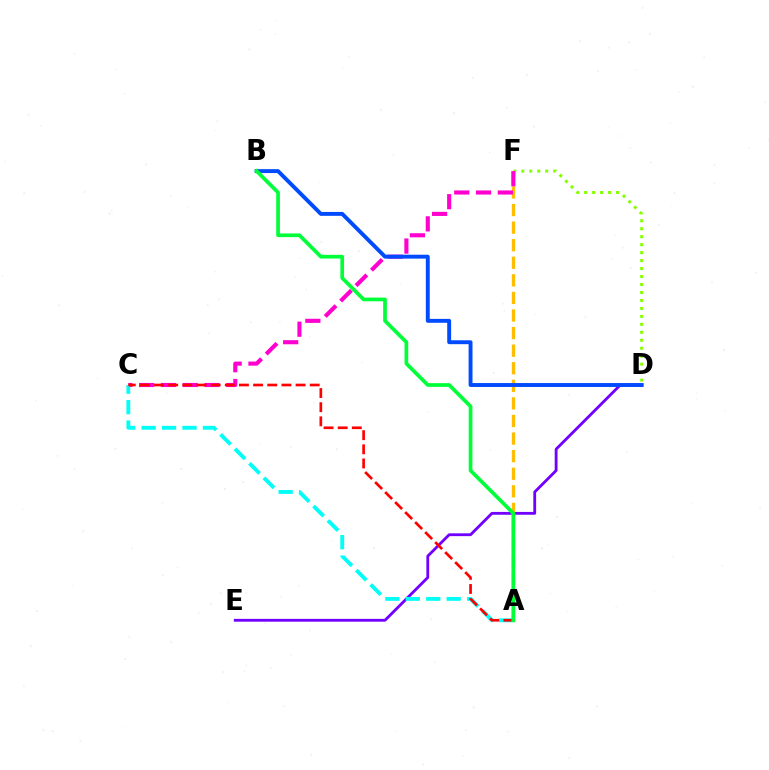{('D', 'E'): [{'color': '#7200ff', 'line_style': 'solid', 'thickness': 2.03}], ('D', 'F'): [{'color': '#84ff00', 'line_style': 'dotted', 'thickness': 2.17}], ('A', 'F'): [{'color': '#ffbd00', 'line_style': 'dashed', 'thickness': 2.39}], ('C', 'F'): [{'color': '#ff00cf', 'line_style': 'dashed', 'thickness': 2.96}], ('A', 'C'): [{'color': '#00fff6', 'line_style': 'dashed', 'thickness': 2.78}, {'color': '#ff0000', 'line_style': 'dashed', 'thickness': 1.92}], ('B', 'D'): [{'color': '#004bff', 'line_style': 'solid', 'thickness': 2.81}], ('A', 'B'): [{'color': '#00ff39', 'line_style': 'solid', 'thickness': 2.67}]}